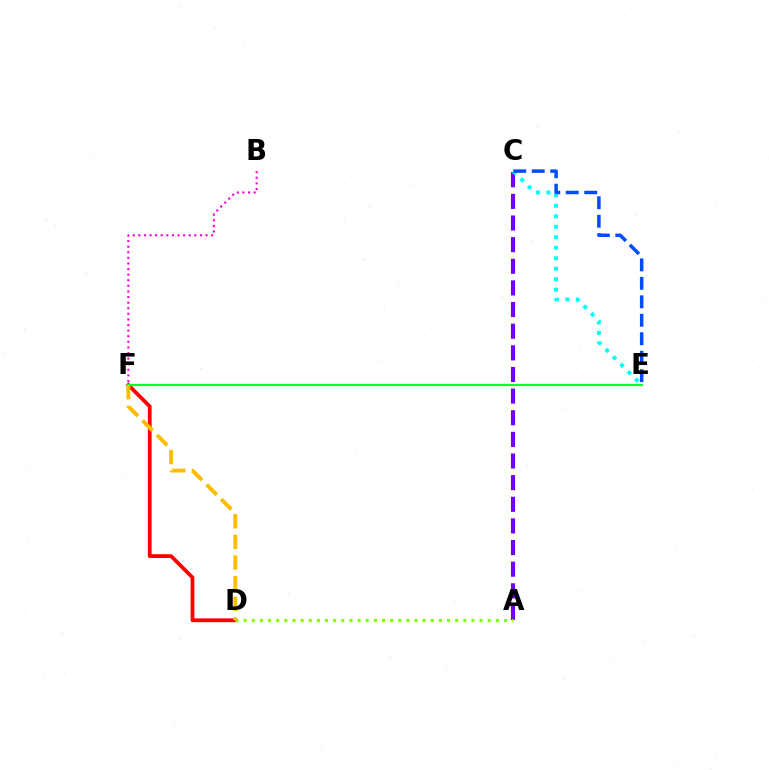{('A', 'C'): [{'color': '#7200ff', 'line_style': 'dashed', 'thickness': 2.94}], ('D', 'F'): [{'color': '#ff0000', 'line_style': 'solid', 'thickness': 2.7}, {'color': '#ffbd00', 'line_style': 'dashed', 'thickness': 2.8}], ('E', 'F'): [{'color': '#00ff39', 'line_style': 'solid', 'thickness': 1.55}], ('C', 'E'): [{'color': '#00fff6', 'line_style': 'dotted', 'thickness': 2.85}, {'color': '#004bff', 'line_style': 'dashed', 'thickness': 2.51}], ('A', 'D'): [{'color': '#84ff00', 'line_style': 'dotted', 'thickness': 2.21}], ('B', 'F'): [{'color': '#ff00cf', 'line_style': 'dotted', 'thickness': 1.52}]}